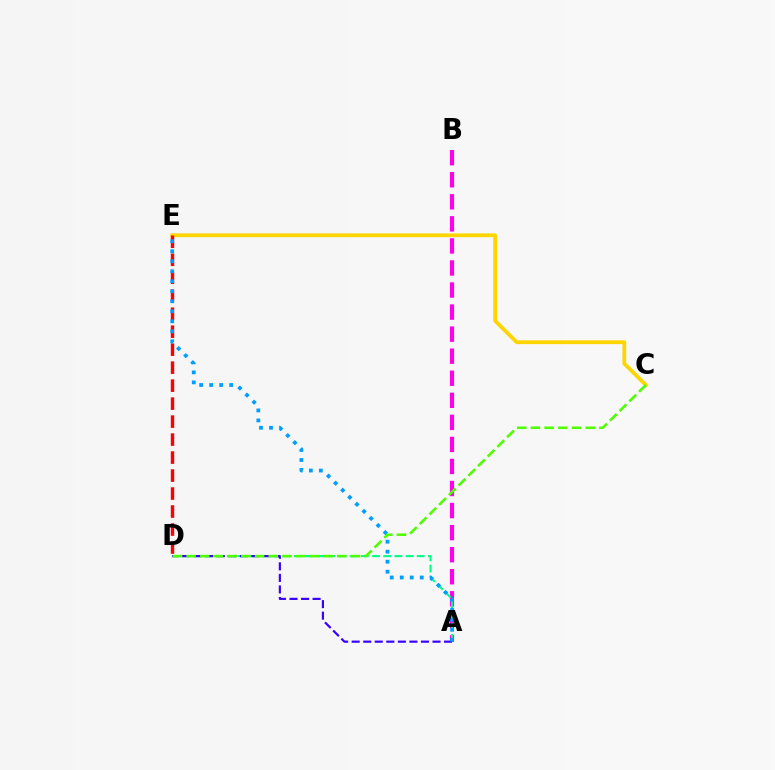{('A', 'B'): [{'color': '#ff00ed', 'line_style': 'dashed', 'thickness': 3.0}], ('A', 'D'): [{'color': '#00ff86', 'line_style': 'dashed', 'thickness': 1.52}, {'color': '#3700ff', 'line_style': 'dashed', 'thickness': 1.57}], ('C', 'E'): [{'color': '#ffd500', 'line_style': 'solid', 'thickness': 2.72}], ('D', 'E'): [{'color': '#ff0000', 'line_style': 'dashed', 'thickness': 2.44}], ('A', 'E'): [{'color': '#009eff', 'line_style': 'dotted', 'thickness': 2.72}], ('C', 'D'): [{'color': '#4fff00', 'line_style': 'dashed', 'thickness': 1.86}]}